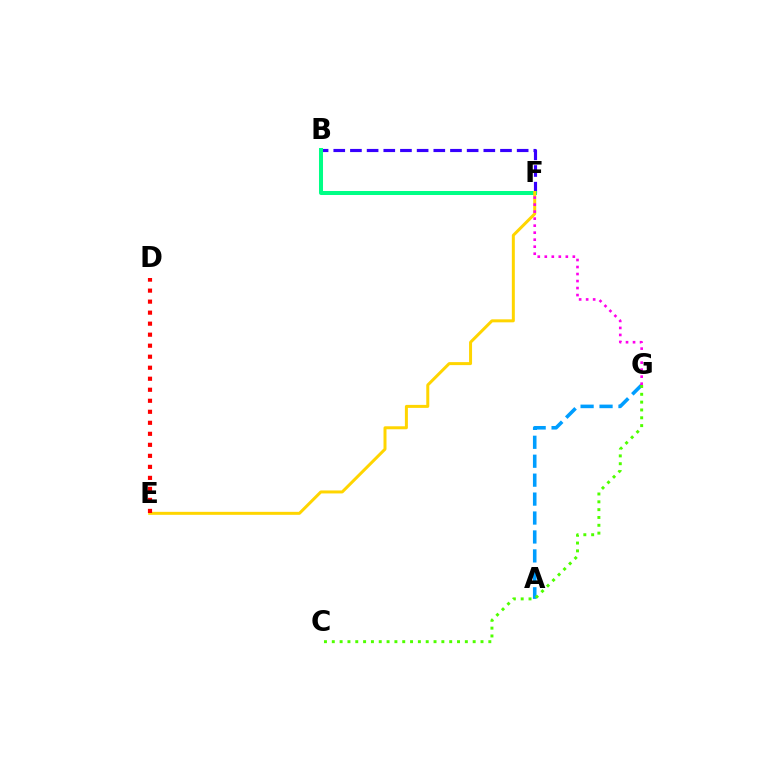{('B', 'F'): [{'color': '#3700ff', 'line_style': 'dashed', 'thickness': 2.27}, {'color': '#00ff86', 'line_style': 'solid', 'thickness': 2.89}], ('E', 'F'): [{'color': '#ffd500', 'line_style': 'solid', 'thickness': 2.16}], ('A', 'G'): [{'color': '#009eff', 'line_style': 'dashed', 'thickness': 2.57}], ('F', 'G'): [{'color': '#ff00ed', 'line_style': 'dotted', 'thickness': 1.91}], ('C', 'G'): [{'color': '#4fff00', 'line_style': 'dotted', 'thickness': 2.13}], ('D', 'E'): [{'color': '#ff0000', 'line_style': 'dotted', 'thickness': 2.99}]}